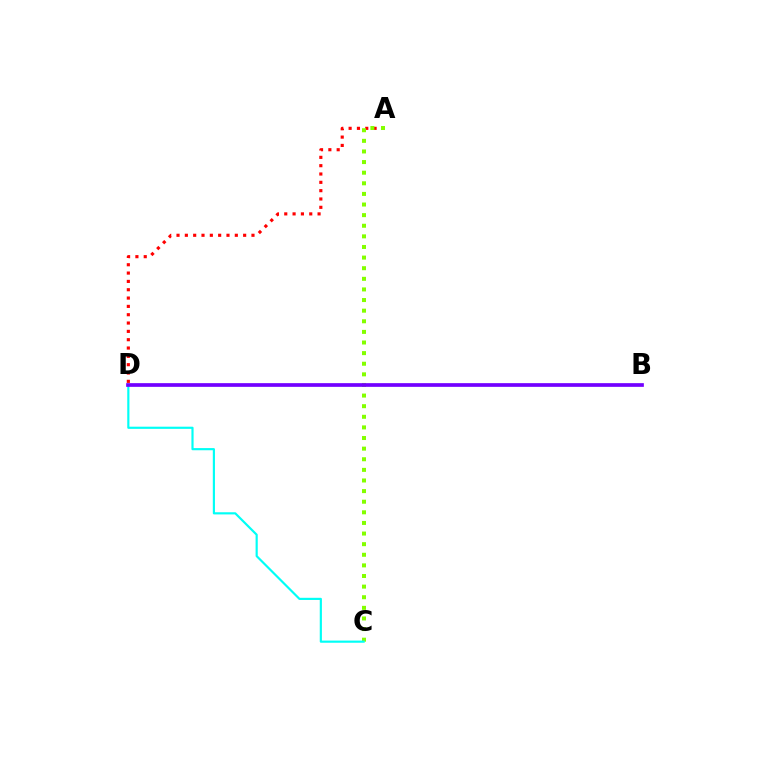{('A', 'D'): [{'color': '#ff0000', 'line_style': 'dotted', 'thickness': 2.26}], ('A', 'C'): [{'color': '#84ff00', 'line_style': 'dotted', 'thickness': 2.88}], ('C', 'D'): [{'color': '#00fff6', 'line_style': 'solid', 'thickness': 1.56}], ('B', 'D'): [{'color': '#7200ff', 'line_style': 'solid', 'thickness': 2.66}]}